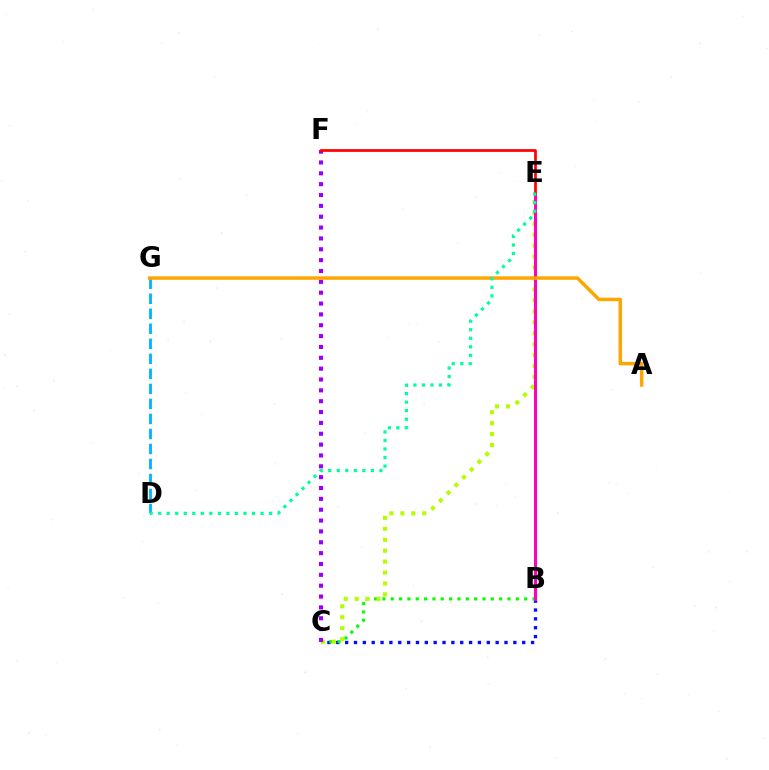{('B', 'C'): [{'color': '#0010ff', 'line_style': 'dotted', 'thickness': 2.41}, {'color': '#08ff00', 'line_style': 'dotted', 'thickness': 2.27}], ('D', 'G'): [{'color': '#00b5ff', 'line_style': 'dashed', 'thickness': 2.04}], ('C', 'E'): [{'color': '#b3ff00', 'line_style': 'dotted', 'thickness': 2.97}], ('C', 'F'): [{'color': '#9b00ff', 'line_style': 'dotted', 'thickness': 2.95}], ('B', 'E'): [{'color': '#ff00bd', 'line_style': 'solid', 'thickness': 2.19}], ('E', 'F'): [{'color': '#ff0000', 'line_style': 'solid', 'thickness': 1.96}], ('A', 'G'): [{'color': '#ffa500', 'line_style': 'solid', 'thickness': 2.49}], ('D', 'E'): [{'color': '#00ff9d', 'line_style': 'dotted', 'thickness': 2.32}]}